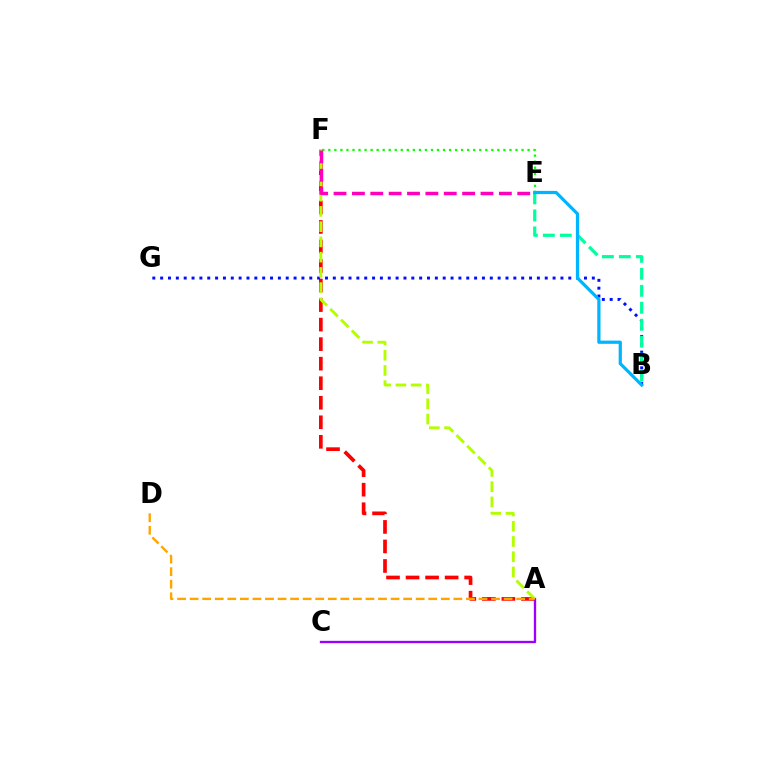{('A', 'F'): [{'color': '#ff0000', 'line_style': 'dashed', 'thickness': 2.65}, {'color': '#b3ff00', 'line_style': 'dashed', 'thickness': 2.07}], ('A', 'C'): [{'color': '#9b00ff', 'line_style': 'solid', 'thickness': 1.68}], ('B', 'G'): [{'color': '#0010ff', 'line_style': 'dotted', 'thickness': 2.13}], ('B', 'E'): [{'color': '#00ff9d', 'line_style': 'dashed', 'thickness': 2.31}, {'color': '#00b5ff', 'line_style': 'solid', 'thickness': 2.32}], ('E', 'F'): [{'color': '#08ff00', 'line_style': 'dotted', 'thickness': 1.64}, {'color': '#ff00bd', 'line_style': 'dashed', 'thickness': 2.5}], ('A', 'D'): [{'color': '#ffa500', 'line_style': 'dashed', 'thickness': 1.71}]}